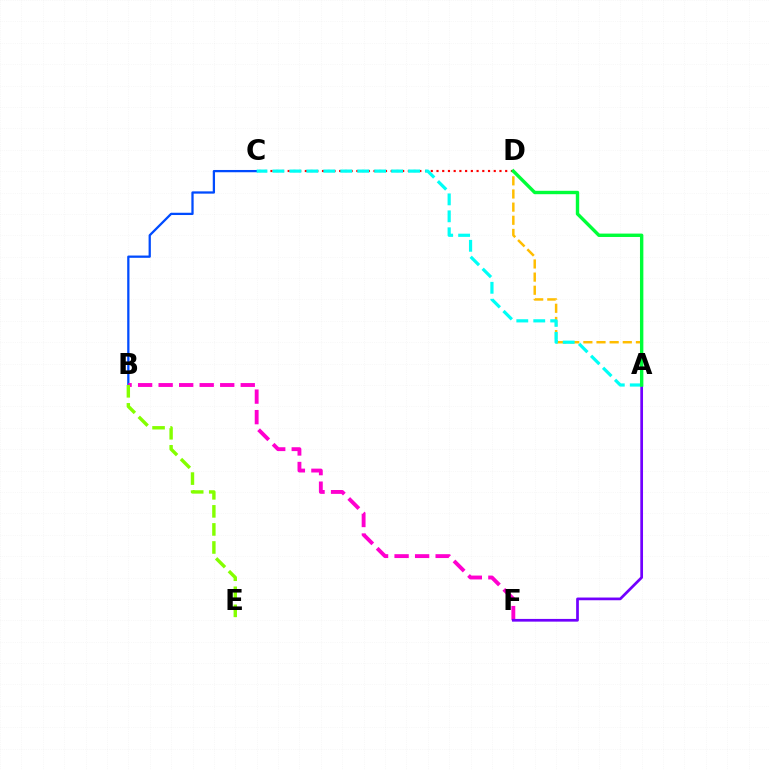{('B', 'C'): [{'color': '#004bff', 'line_style': 'solid', 'thickness': 1.64}], ('B', 'F'): [{'color': '#ff00cf', 'line_style': 'dashed', 'thickness': 2.79}], ('C', 'D'): [{'color': '#ff0000', 'line_style': 'dotted', 'thickness': 1.56}], ('A', 'F'): [{'color': '#7200ff', 'line_style': 'solid', 'thickness': 1.96}], ('B', 'E'): [{'color': '#84ff00', 'line_style': 'dashed', 'thickness': 2.45}], ('A', 'D'): [{'color': '#ffbd00', 'line_style': 'dashed', 'thickness': 1.79}, {'color': '#00ff39', 'line_style': 'solid', 'thickness': 2.44}], ('A', 'C'): [{'color': '#00fff6', 'line_style': 'dashed', 'thickness': 2.3}]}